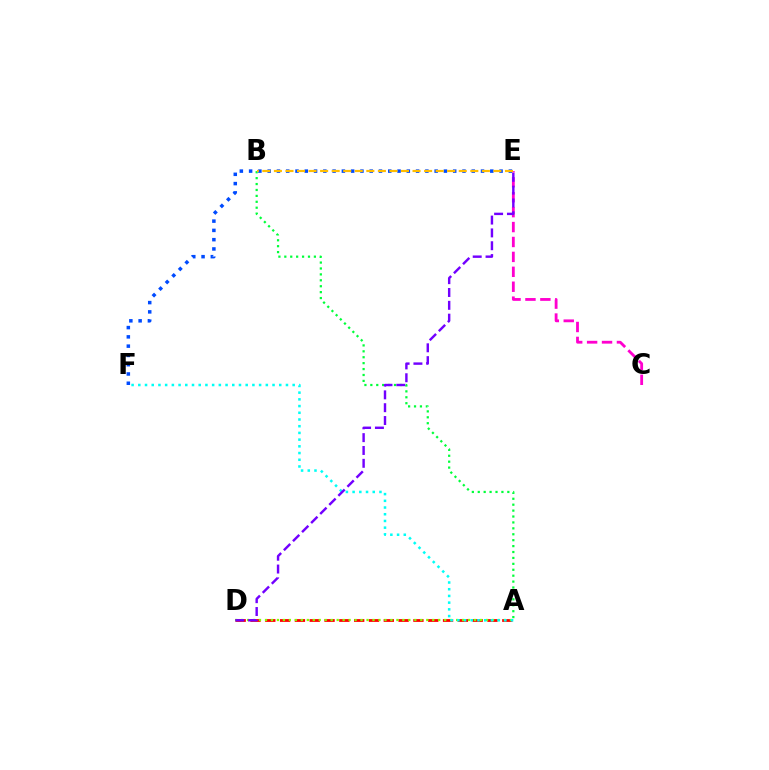{('A', 'B'): [{'color': '#00ff39', 'line_style': 'dotted', 'thickness': 1.61}], ('A', 'D'): [{'color': '#ff0000', 'line_style': 'dashed', 'thickness': 2.01}, {'color': '#84ff00', 'line_style': 'dotted', 'thickness': 1.62}], ('C', 'E'): [{'color': '#ff00cf', 'line_style': 'dashed', 'thickness': 2.03}], ('E', 'F'): [{'color': '#004bff', 'line_style': 'dotted', 'thickness': 2.52}], ('A', 'F'): [{'color': '#00fff6', 'line_style': 'dotted', 'thickness': 1.82}], ('D', 'E'): [{'color': '#7200ff', 'line_style': 'dashed', 'thickness': 1.74}], ('B', 'E'): [{'color': '#ffbd00', 'line_style': 'dashed', 'thickness': 1.57}]}